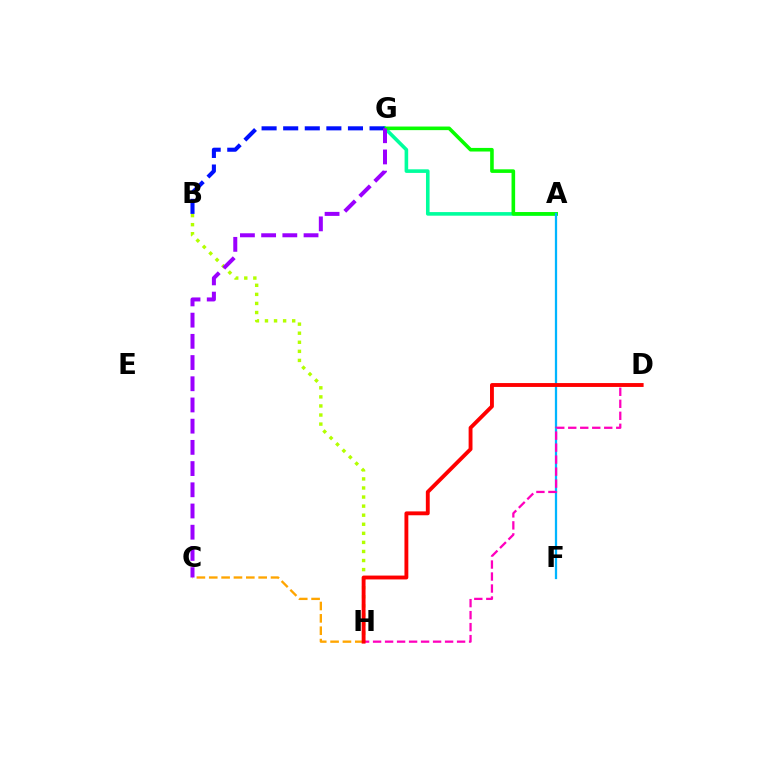{('A', 'G'): [{'color': '#00ff9d', 'line_style': 'solid', 'thickness': 2.59}, {'color': '#08ff00', 'line_style': 'solid', 'thickness': 2.59}], ('C', 'H'): [{'color': '#ffa500', 'line_style': 'dashed', 'thickness': 1.68}], ('B', 'H'): [{'color': '#b3ff00', 'line_style': 'dotted', 'thickness': 2.46}], ('B', 'G'): [{'color': '#0010ff', 'line_style': 'dashed', 'thickness': 2.93}], ('A', 'F'): [{'color': '#00b5ff', 'line_style': 'solid', 'thickness': 1.63}], ('D', 'H'): [{'color': '#ff00bd', 'line_style': 'dashed', 'thickness': 1.63}, {'color': '#ff0000', 'line_style': 'solid', 'thickness': 2.78}], ('C', 'G'): [{'color': '#9b00ff', 'line_style': 'dashed', 'thickness': 2.88}]}